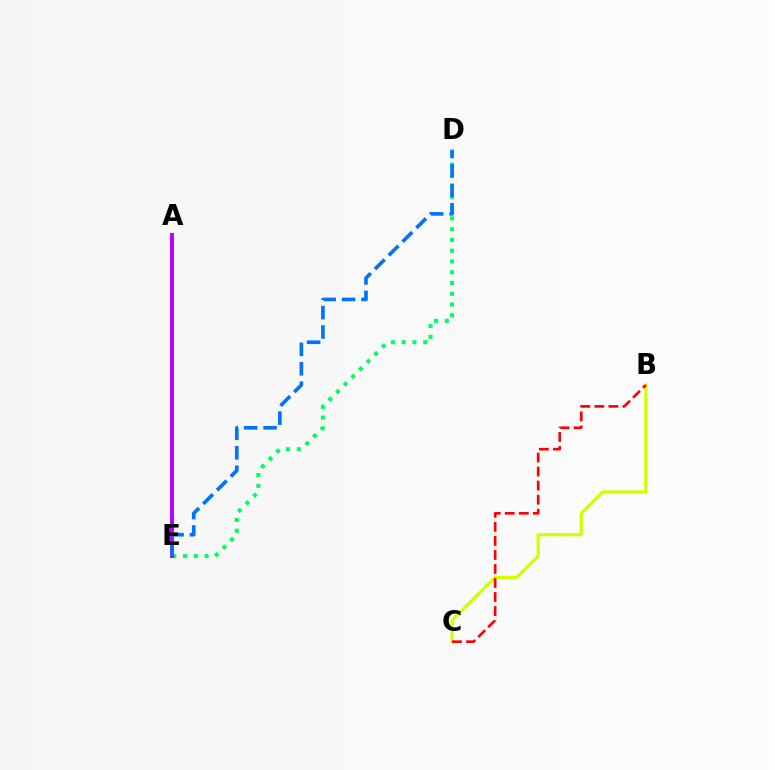{('D', 'E'): [{'color': '#00ff5c', 'line_style': 'dotted', 'thickness': 2.93}, {'color': '#0074ff', 'line_style': 'dashed', 'thickness': 2.64}], ('A', 'E'): [{'color': '#b900ff', 'line_style': 'solid', 'thickness': 2.83}], ('B', 'C'): [{'color': '#d1ff00', 'line_style': 'solid', 'thickness': 2.31}, {'color': '#ff0000', 'line_style': 'dashed', 'thickness': 1.91}]}